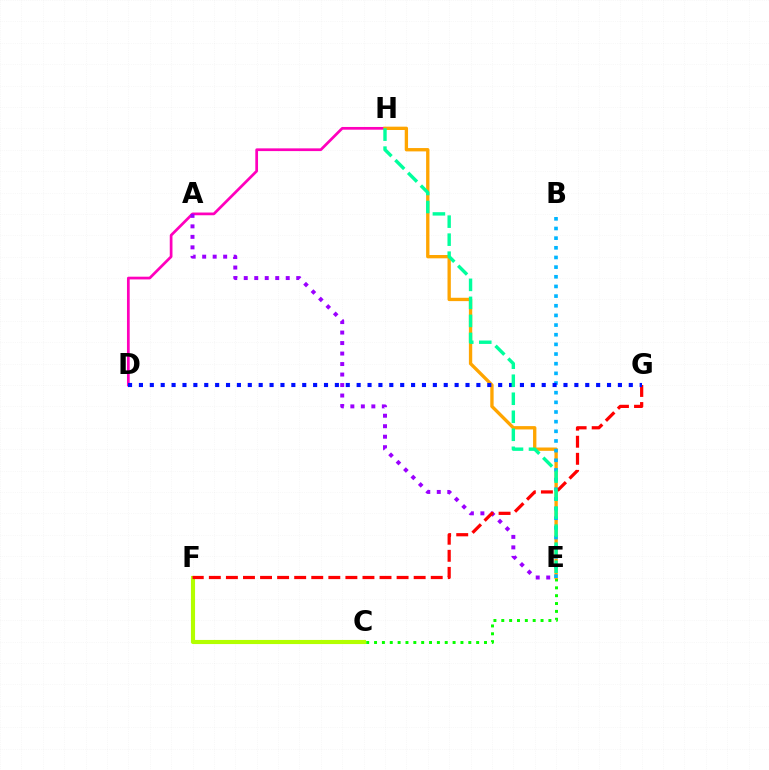{('C', 'E'): [{'color': '#08ff00', 'line_style': 'dotted', 'thickness': 2.13}], ('D', 'H'): [{'color': '#ff00bd', 'line_style': 'solid', 'thickness': 1.96}], ('E', 'H'): [{'color': '#ffa500', 'line_style': 'solid', 'thickness': 2.4}, {'color': '#00ff9d', 'line_style': 'dashed', 'thickness': 2.45}], ('B', 'E'): [{'color': '#00b5ff', 'line_style': 'dotted', 'thickness': 2.62}], ('A', 'E'): [{'color': '#9b00ff', 'line_style': 'dotted', 'thickness': 2.85}], ('C', 'F'): [{'color': '#b3ff00', 'line_style': 'solid', 'thickness': 2.97}], ('F', 'G'): [{'color': '#ff0000', 'line_style': 'dashed', 'thickness': 2.32}], ('D', 'G'): [{'color': '#0010ff', 'line_style': 'dotted', 'thickness': 2.96}]}